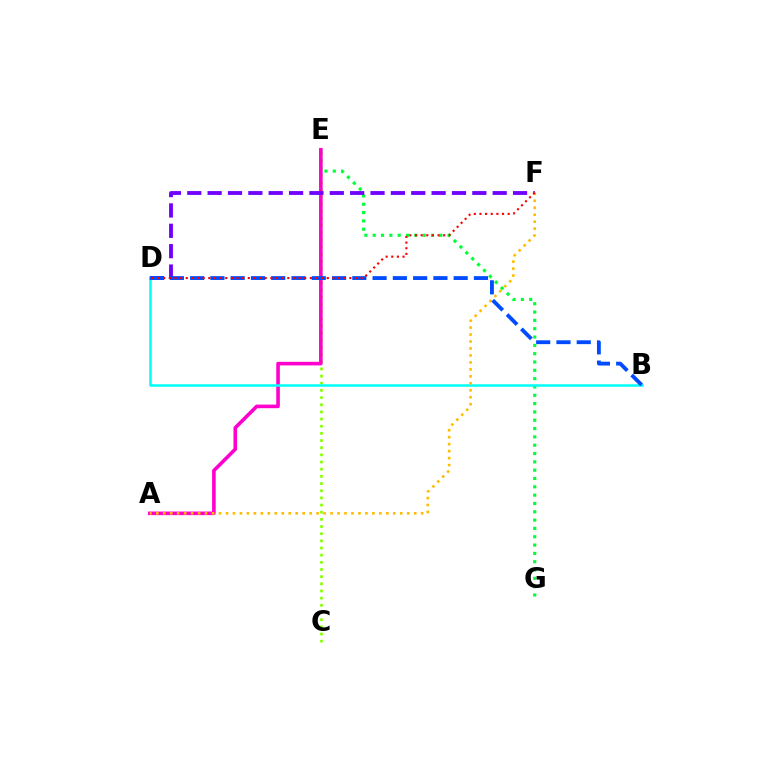{('E', 'G'): [{'color': '#00ff39', 'line_style': 'dotted', 'thickness': 2.26}], ('C', 'E'): [{'color': '#84ff00', 'line_style': 'dotted', 'thickness': 1.95}], ('A', 'E'): [{'color': '#ff00cf', 'line_style': 'solid', 'thickness': 2.59}], ('D', 'F'): [{'color': '#7200ff', 'line_style': 'dashed', 'thickness': 2.77}, {'color': '#ff0000', 'line_style': 'dotted', 'thickness': 1.53}], ('B', 'D'): [{'color': '#00fff6', 'line_style': 'solid', 'thickness': 1.81}, {'color': '#004bff', 'line_style': 'dashed', 'thickness': 2.75}], ('A', 'F'): [{'color': '#ffbd00', 'line_style': 'dotted', 'thickness': 1.89}]}